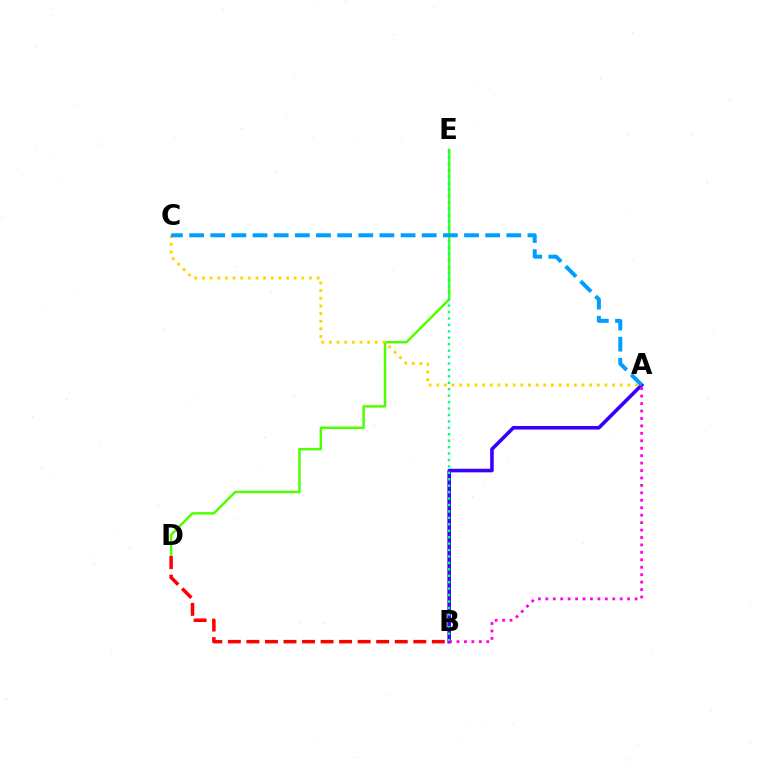{('A', 'B'): [{'color': '#3700ff', 'line_style': 'solid', 'thickness': 2.58}, {'color': '#ff00ed', 'line_style': 'dotted', 'thickness': 2.02}], ('D', 'E'): [{'color': '#4fff00', 'line_style': 'solid', 'thickness': 1.77}], ('B', 'E'): [{'color': '#00ff86', 'line_style': 'dotted', 'thickness': 1.75}], ('B', 'D'): [{'color': '#ff0000', 'line_style': 'dashed', 'thickness': 2.52}], ('A', 'C'): [{'color': '#ffd500', 'line_style': 'dotted', 'thickness': 2.08}, {'color': '#009eff', 'line_style': 'dashed', 'thickness': 2.87}]}